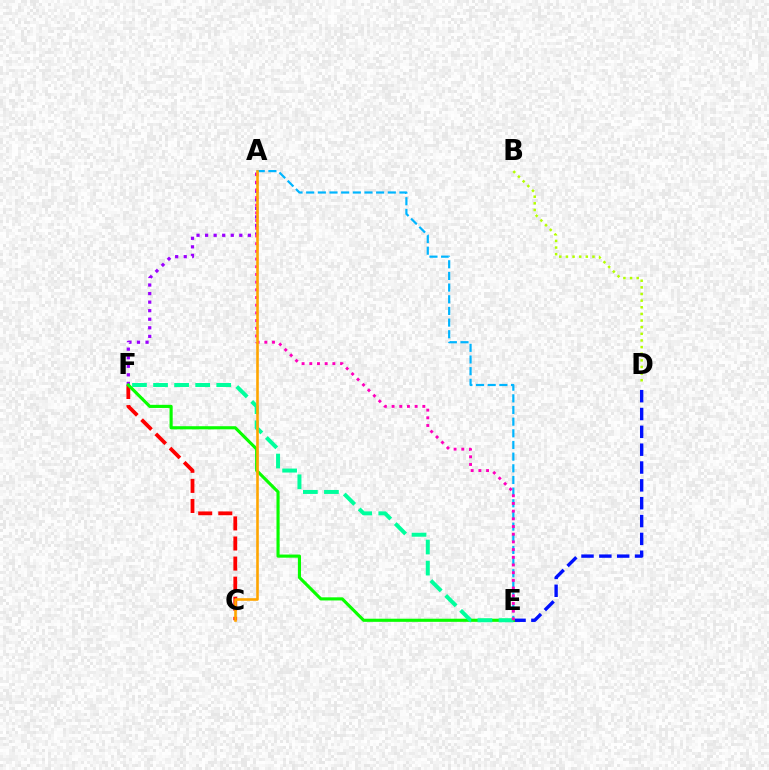{('C', 'F'): [{'color': '#ff0000', 'line_style': 'dashed', 'thickness': 2.73}], ('D', 'E'): [{'color': '#0010ff', 'line_style': 'dashed', 'thickness': 2.42}], ('A', 'F'): [{'color': '#9b00ff', 'line_style': 'dotted', 'thickness': 2.32}], ('A', 'E'): [{'color': '#00b5ff', 'line_style': 'dashed', 'thickness': 1.58}, {'color': '#ff00bd', 'line_style': 'dotted', 'thickness': 2.09}], ('E', 'F'): [{'color': '#08ff00', 'line_style': 'solid', 'thickness': 2.25}, {'color': '#00ff9d', 'line_style': 'dashed', 'thickness': 2.86}], ('B', 'D'): [{'color': '#b3ff00', 'line_style': 'dotted', 'thickness': 1.8}], ('A', 'C'): [{'color': '#ffa500', 'line_style': 'solid', 'thickness': 1.88}]}